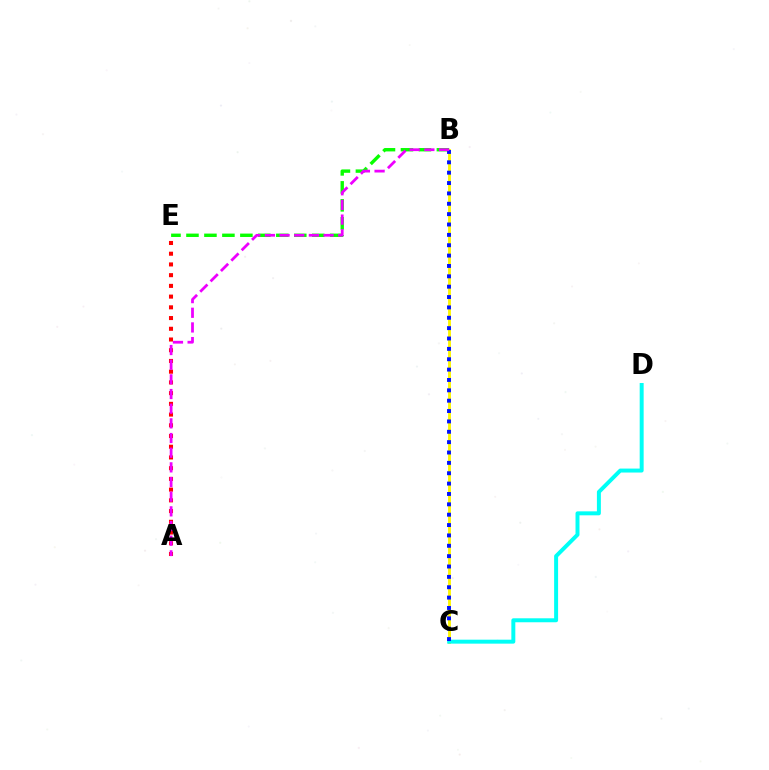{('B', 'C'): [{'color': '#fcf500', 'line_style': 'solid', 'thickness': 2.07}, {'color': '#0010ff', 'line_style': 'dotted', 'thickness': 2.82}], ('C', 'D'): [{'color': '#00fff6', 'line_style': 'solid', 'thickness': 2.86}], ('A', 'E'): [{'color': '#ff0000', 'line_style': 'dotted', 'thickness': 2.91}], ('B', 'E'): [{'color': '#08ff00', 'line_style': 'dashed', 'thickness': 2.44}], ('A', 'B'): [{'color': '#ee00ff', 'line_style': 'dashed', 'thickness': 1.99}]}